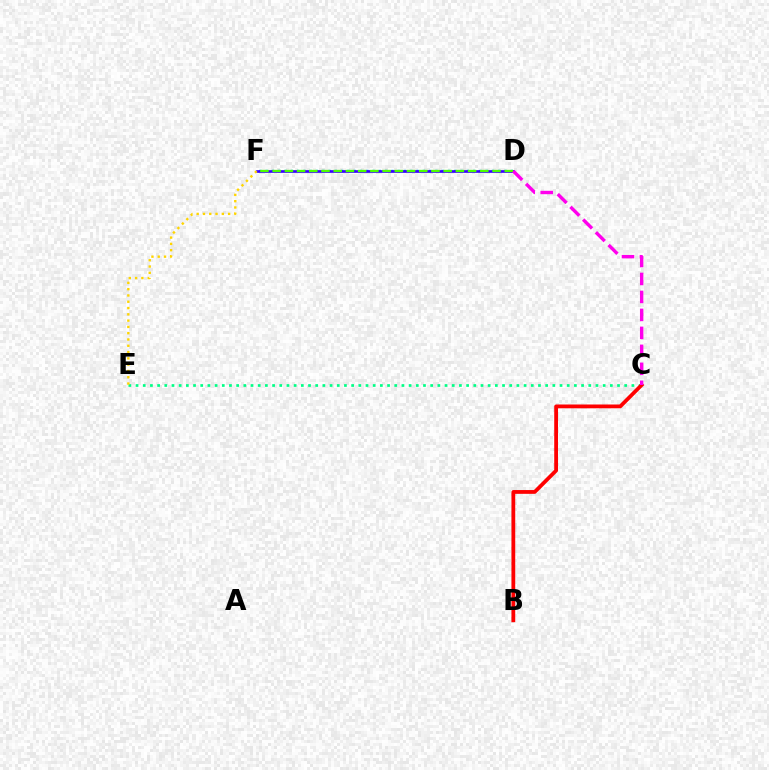{('C', 'E'): [{'color': '#00ff86', 'line_style': 'dotted', 'thickness': 1.95}], ('D', 'F'): [{'color': '#009eff', 'line_style': 'dotted', 'thickness': 1.71}, {'color': '#3700ff', 'line_style': 'solid', 'thickness': 1.92}, {'color': '#4fff00', 'line_style': 'dashed', 'thickness': 1.66}], ('B', 'C'): [{'color': '#ff0000', 'line_style': 'solid', 'thickness': 2.72}], ('E', 'F'): [{'color': '#ffd500', 'line_style': 'dotted', 'thickness': 1.71}], ('C', 'D'): [{'color': '#ff00ed', 'line_style': 'dashed', 'thickness': 2.44}]}